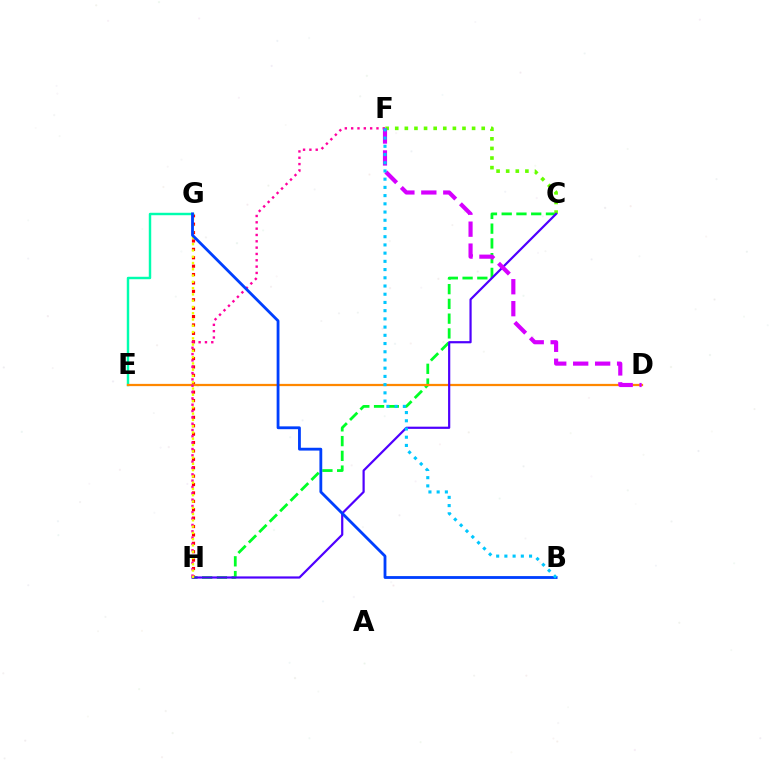{('G', 'H'): [{'color': '#ff0000', 'line_style': 'dotted', 'thickness': 2.28}, {'color': '#eeff00', 'line_style': 'dotted', 'thickness': 1.71}], ('E', 'G'): [{'color': '#00ffaf', 'line_style': 'solid', 'thickness': 1.76}], ('C', 'H'): [{'color': '#00ff27', 'line_style': 'dashed', 'thickness': 2.0}, {'color': '#4f00ff', 'line_style': 'solid', 'thickness': 1.59}], ('D', 'E'): [{'color': '#ff8800', 'line_style': 'solid', 'thickness': 1.61}], ('F', 'H'): [{'color': '#ff00a0', 'line_style': 'dotted', 'thickness': 1.72}], ('C', 'F'): [{'color': '#66ff00', 'line_style': 'dotted', 'thickness': 2.61}], ('D', 'F'): [{'color': '#d600ff', 'line_style': 'dashed', 'thickness': 2.98}], ('B', 'G'): [{'color': '#003fff', 'line_style': 'solid', 'thickness': 2.03}], ('B', 'F'): [{'color': '#00c7ff', 'line_style': 'dotted', 'thickness': 2.23}]}